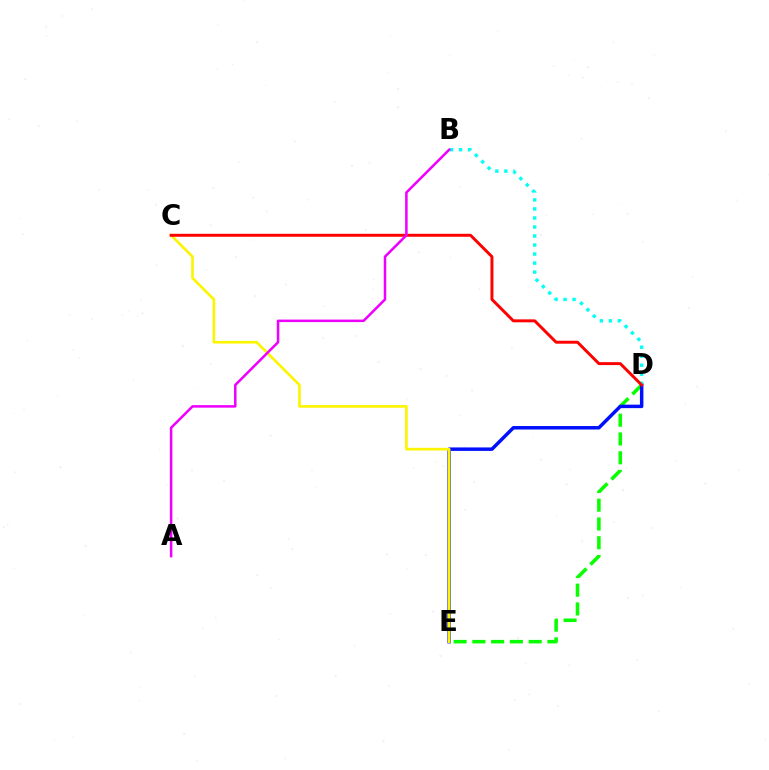{('D', 'E'): [{'color': '#08ff00', 'line_style': 'dashed', 'thickness': 2.55}, {'color': '#0010ff', 'line_style': 'solid', 'thickness': 2.5}], ('C', 'E'): [{'color': '#fcf500', 'line_style': 'solid', 'thickness': 1.91}], ('B', 'D'): [{'color': '#00fff6', 'line_style': 'dotted', 'thickness': 2.45}], ('C', 'D'): [{'color': '#ff0000', 'line_style': 'solid', 'thickness': 2.12}], ('A', 'B'): [{'color': '#ee00ff', 'line_style': 'solid', 'thickness': 1.81}]}